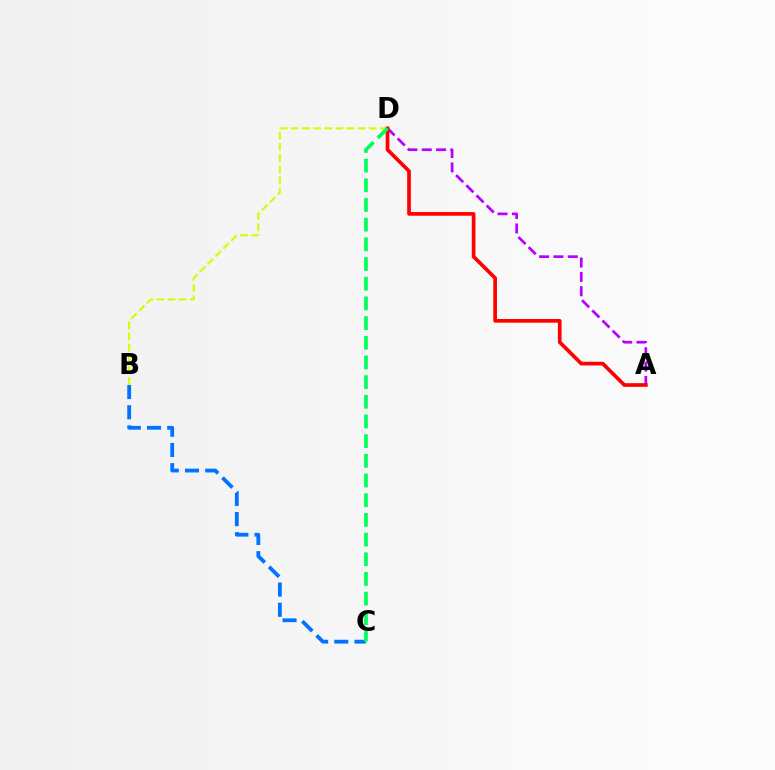{('B', 'C'): [{'color': '#0074ff', 'line_style': 'dashed', 'thickness': 2.74}], ('A', 'D'): [{'color': '#b900ff', 'line_style': 'dashed', 'thickness': 1.95}, {'color': '#ff0000', 'line_style': 'solid', 'thickness': 2.65}], ('B', 'D'): [{'color': '#d1ff00', 'line_style': 'dashed', 'thickness': 1.52}], ('C', 'D'): [{'color': '#00ff5c', 'line_style': 'dashed', 'thickness': 2.67}]}